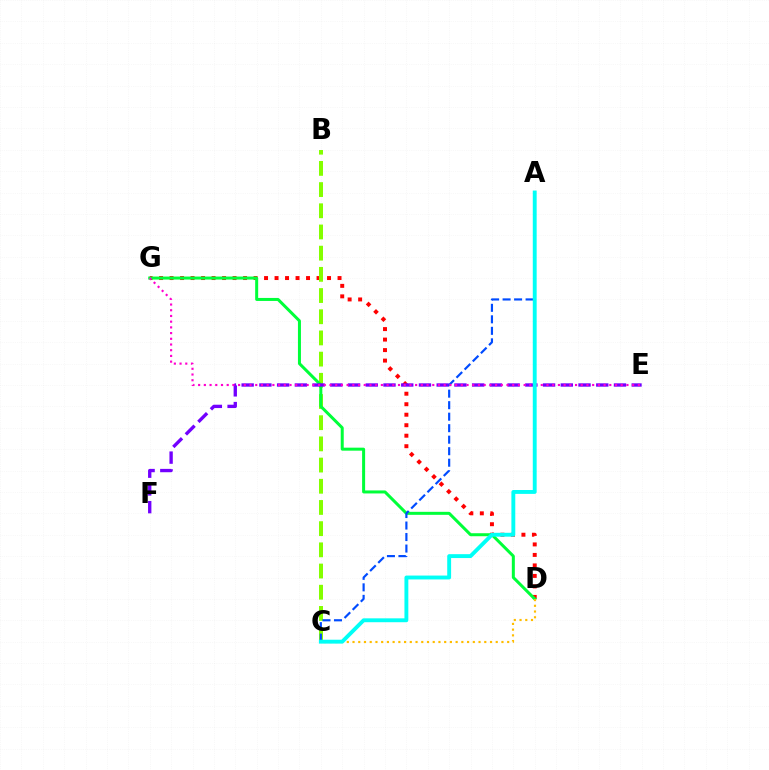{('D', 'G'): [{'color': '#ff0000', 'line_style': 'dotted', 'thickness': 2.85}, {'color': '#00ff39', 'line_style': 'solid', 'thickness': 2.17}], ('B', 'C'): [{'color': '#84ff00', 'line_style': 'dashed', 'thickness': 2.88}], ('E', 'F'): [{'color': '#7200ff', 'line_style': 'dashed', 'thickness': 2.41}], ('C', 'D'): [{'color': '#ffbd00', 'line_style': 'dotted', 'thickness': 1.56}], ('A', 'C'): [{'color': '#004bff', 'line_style': 'dashed', 'thickness': 1.56}, {'color': '#00fff6', 'line_style': 'solid', 'thickness': 2.8}], ('E', 'G'): [{'color': '#ff00cf', 'line_style': 'dotted', 'thickness': 1.55}]}